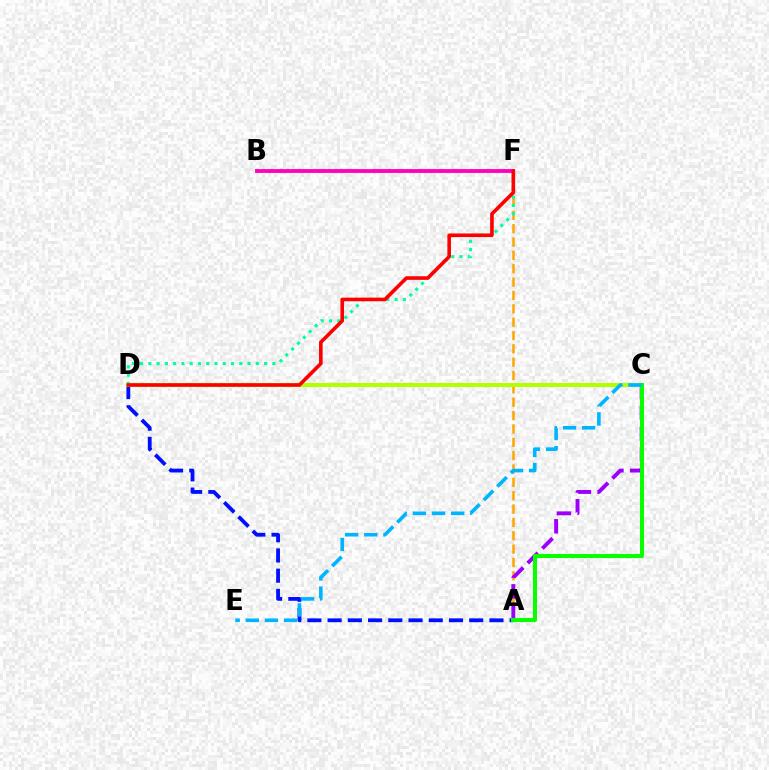{('A', 'D'): [{'color': '#0010ff', 'line_style': 'dashed', 'thickness': 2.75}], ('A', 'F'): [{'color': '#ffa500', 'line_style': 'dashed', 'thickness': 1.81}], ('D', 'F'): [{'color': '#00ff9d', 'line_style': 'dotted', 'thickness': 2.25}, {'color': '#ff0000', 'line_style': 'solid', 'thickness': 2.6}], ('A', 'C'): [{'color': '#9b00ff', 'line_style': 'dashed', 'thickness': 2.81}, {'color': '#08ff00', 'line_style': 'solid', 'thickness': 2.9}], ('B', 'F'): [{'color': '#ff00bd', 'line_style': 'solid', 'thickness': 2.76}], ('C', 'D'): [{'color': '#b3ff00', 'line_style': 'solid', 'thickness': 2.91}], ('C', 'E'): [{'color': '#00b5ff', 'line_style': 'dashed', 'thickness': 2.6}]}